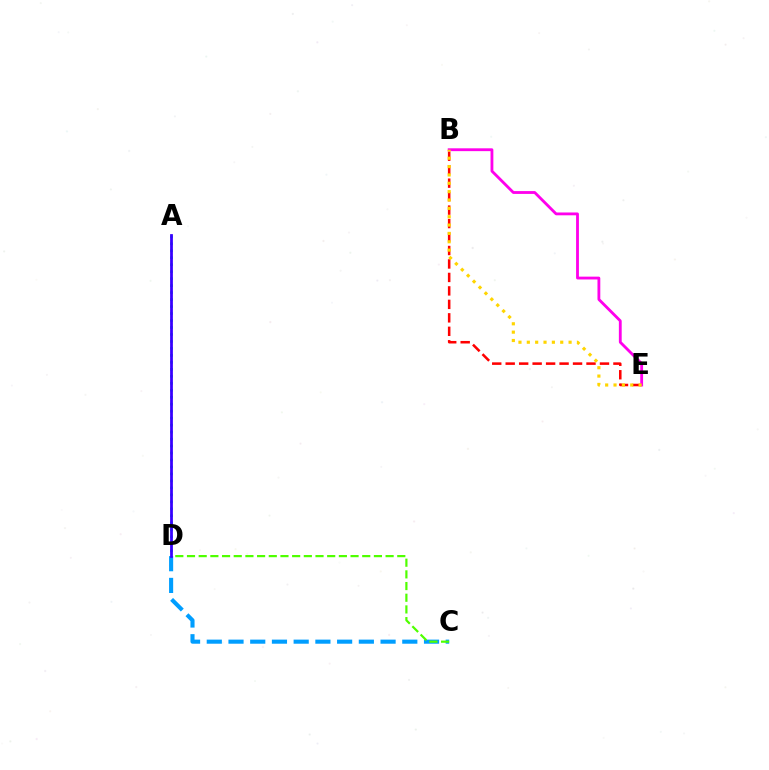{('A', 'D'): [{'color': '#00ff86', 'line_style': 'dotted', 'thickness': 1.9}, {'color': '#3700ff', 'line_style': 'solid', 'thickness': 1.99}], ('B', 'E'): [{'color': '#ff0000', 'line_style': 'dashed', 'thickness': 1.83}, {'color': '#ff00ed', 'line_style': 'solid', 'thickness': 2.03}, {'color': '#ffd500', 'line_style': 'dotted', 'thickness': 2.27}], ('C', 'D'): [{'color': '#009eff', 'line_style': 'dashed', 'thickness': 2.95}, {'color': '#4fff00', 'line_style': 'dashed', 'thickness': 1.59}]}